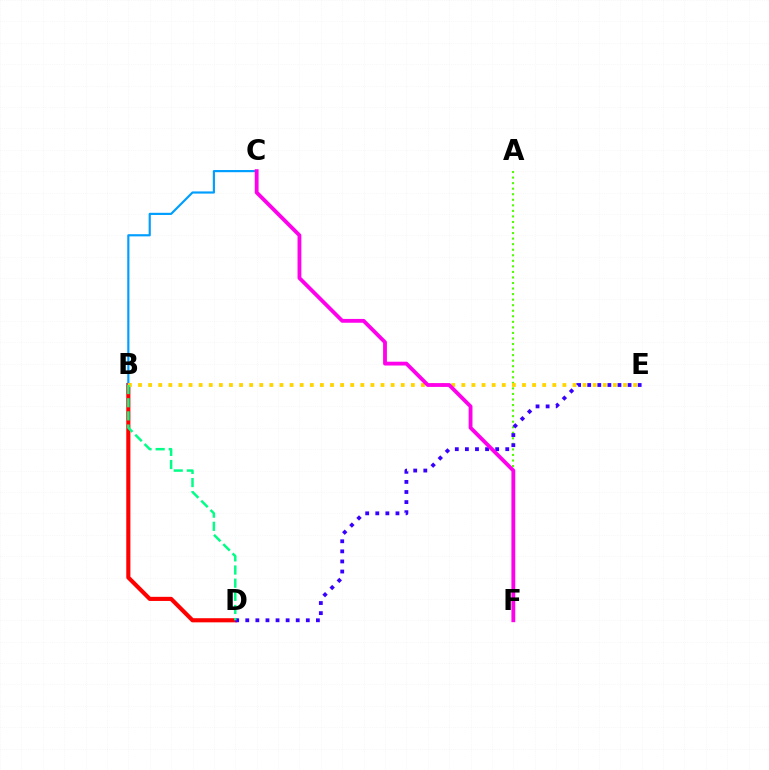{('A', 'F'): [{'color': '#4fff00', 'line_style': 'dotted', 'thickness': 1.51}], ('B', 'D'): [{'color': '#ff0000', 'line_style': 'solid', 'thickness': 2.97}, {'color': '#00ff86', 'line_style': 'dashed', 'thickness': 1.79}], ('B', 'C'): [{'color': '#009eff', 'line_style': 'solid', 'thickness': 1.56}], ('B', 'E'): [{'color': '#ffd500', 'line_style': 'dotted', 'thickness': 2.75}], ('D', 'E'): [{'color': '#3700ff', 'line_style': 'dotted', 'thickness': 2.74}], ('C', 'F'): [{'color': '#ff00ed', 'line_style': 'solid', 'thickness': 2.75}]}